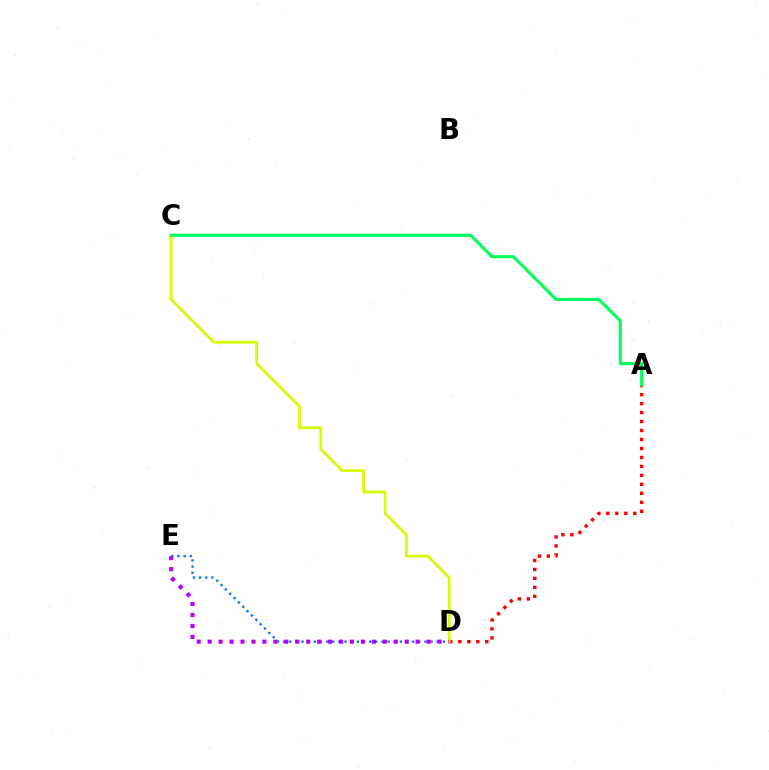{('D', 'E'): [{'color': '#0074ff', 'line_style': 'dotted', 'thickness': 1.67}, {'color': '#b900ff', 'line_style': 'dotted', 'thickness': 2.97}], ('A', 'D'): [{'color': '#ff0000', 'line_style': 'dotted', 'thickness': 2.44}], ('C', 'D'): [{'color': '#d1ff00', 'line_style': 'solid', 'thickness': 1.99}], ('A', 'C'): [{'color': '#00ff5c', 'line_style': 'solid', 'thickness': 2.22}]}